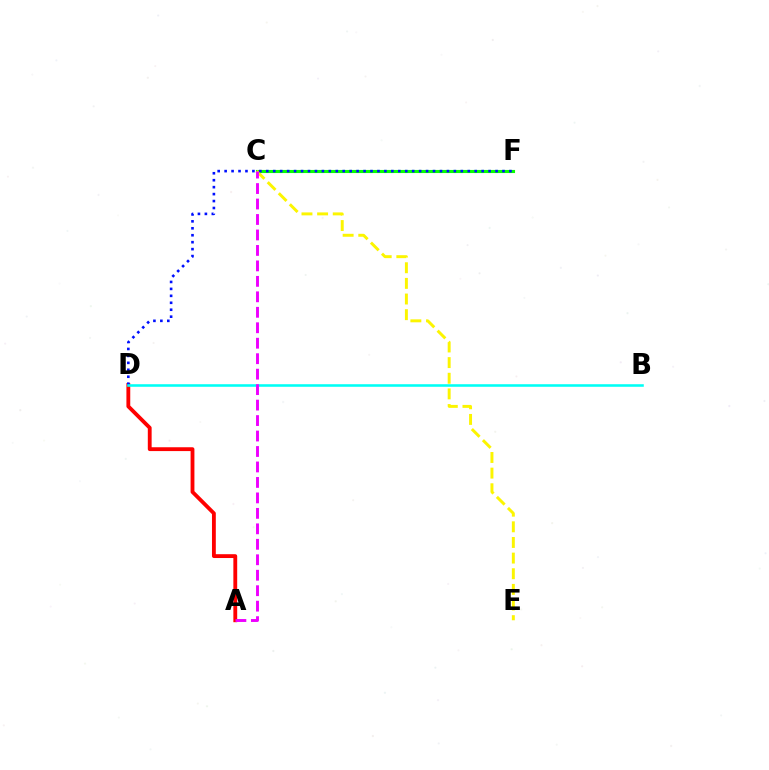{('C', 'F'): [{'color': '#08ff00', 'line_style': 'solid', 'thickness': 2.24}], ('A', 'D'): [{'color': '#ff0000', 'line_style': 'solid', 'thickness': 2.76}], ('C', 'E'): [{'color': '#fcf500', 'line_style': 'dashed', 'thickness': 2.12}], ('D', 'F'): [{'color': '#0010ff', 'line_style': 'dotted', 'thickness': 1.89}], ('B', 'D'): [{'color': '#00fff6', 'line_style': 'solid', 'thickness': 1.85}], ('A', 'C'): [{'color': '#ee00ff', 'line_style': 'dashed', 'thickness': 2.1}]}